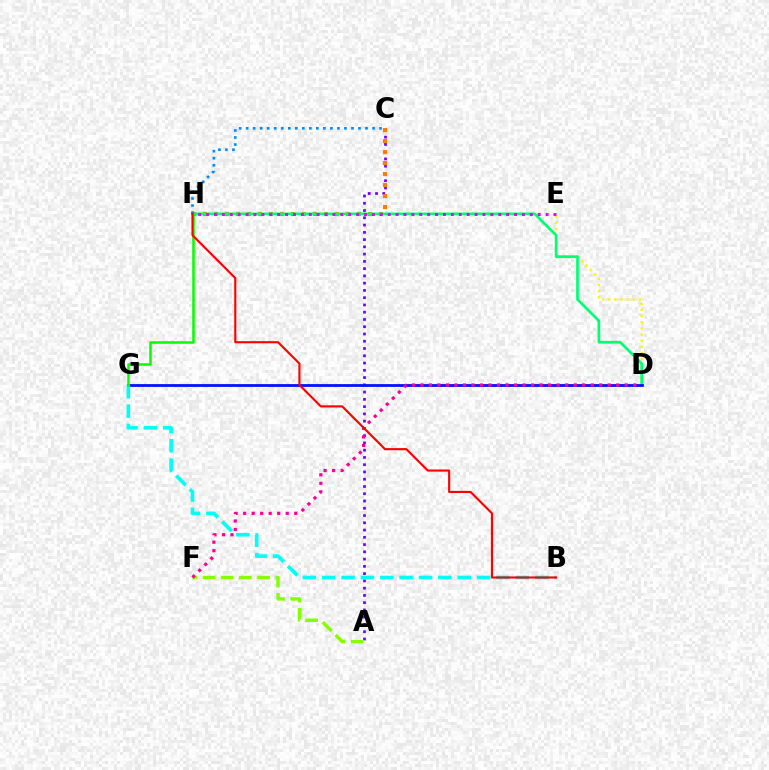{('A', 'C'): [{'color': '#7200ff', 'line_style': 'dotted', 'thickness': 1.97}], ('C', 'H'): [{'color': '#ff7c00', 'line_style': 'dotted', 'thickness': 2.99}, {'color': '#008cff', 'line_style': 'dotted', 'thickness': 1.91}], ('D', 'E'): [{'color': '#fcf500', 'line_style': 'dotted', 'thickness': 1.67}], ('D', 'H'): [{'color': '#00ff74', 'line_style': 'solid', 'thickness': 1.95}], ('A', 'F'): [{'color': '#84ff00', 'line_style': 'dashed', 'thickness': 2.47}], ('E', 'H'): [{'color': '#ee00ff', 'line_style': 'dotted', 'thickness': 2.15}], ('D', 'G'): [{'color': '#0010ff', 'line_style': 'solid', 'thickness': 2.0}], ('B', 'G'): [{'color': '#00fff6', 'line_style': 'dashed', 'thickness': 2.63}], ('G', 'H'): [{'color': '#08ff00', 'line_style': 'solid', 'thickness': 1.83}], ('D', 'F'): [{'color': '#ff0094', 'line_style': 'dotted', 'thickness': 2.31}], ('B', 'H'): [{'color': '#ff0000', 'line_style': 'solid', 'thickness': 1.53}]}